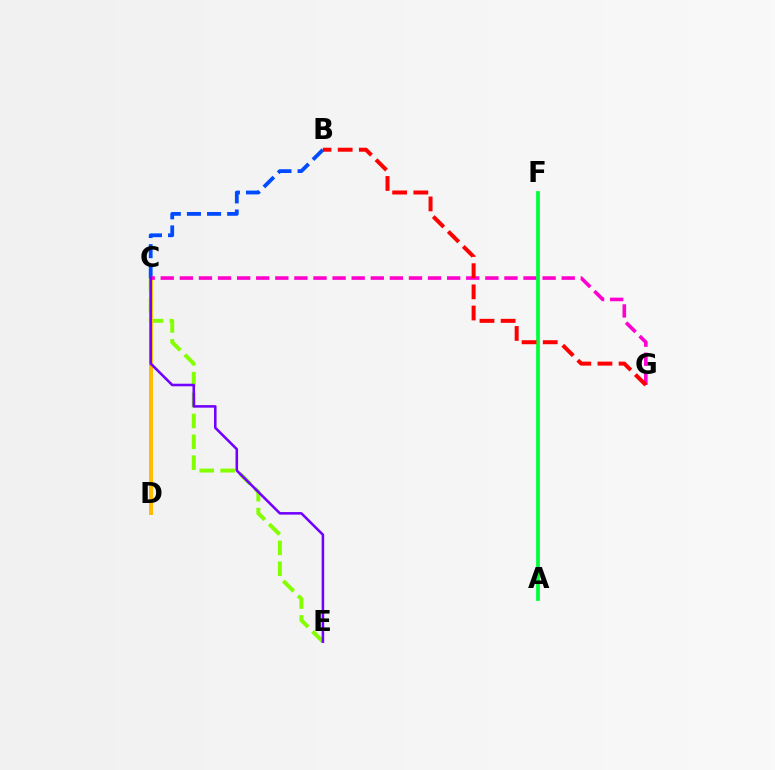{('C', 'E'): [{'color': '#84ff00', 'line_style': 'dashed', 'thickness': 2.84}, {'color': '#7200ff', 'line_style': 'solid', 'thickness': 1.84}], ('C', 'D'): [{'color': '#00fff6', 'line_style': 'dotted', 'thickness': 1.72}, {'color': '#ffbd00', 'line_style': 'solid', 'thickness': 2.86}], ('B', 'C'): [{'color': '#004bff', 'line_style': 'dashed', 'thickness': 2.73}], ('C', 'G'): [{'color': '#ff00cf', 'line_style': 'dashed', 'thickness': 2.59}], ('A', 'F'): [{'color': '#00ff39', 'line_style': 'solid', 'thickness': 2.69}], ('B', 'G'): [{'color': '#ff0000', 'line_style': 'dashed', 'thickness': 2.88}]}